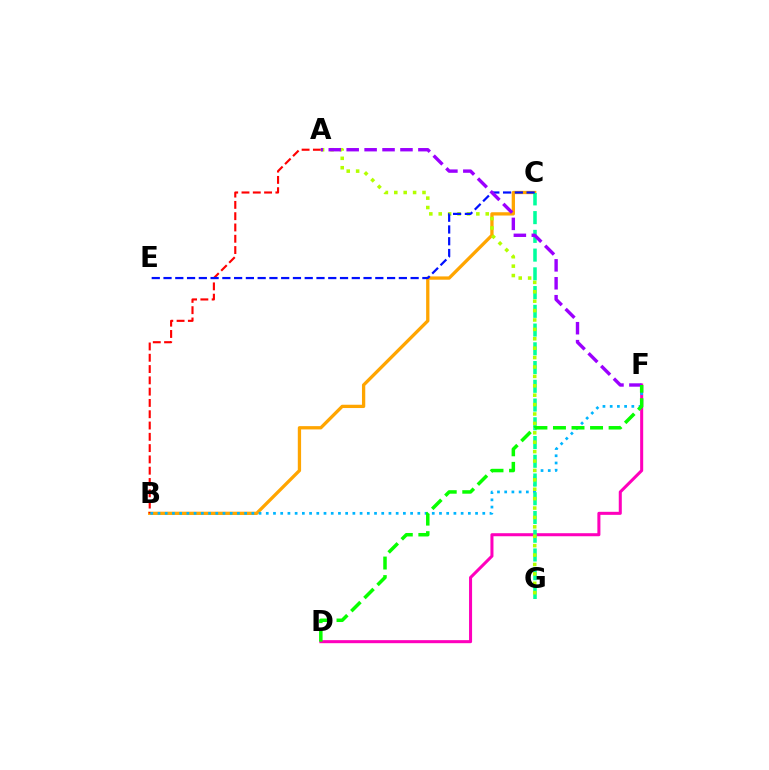{('B', 'C'): [{'color': '#ffa500', 'line_style': 'solid', 'thickness': 2.37}], ('A', 'B'): [{'color': '#ff0000', 'line_style': 'dashed', 'thickness': 1.53}], ('D', 'F'): [{'color': '#ff00bd', 'line_style': 'solid', 'thickness': 2.19}, {'color': '#08ff00', 'line_style': 'dashed', 'thickness': 2.52}], ('B', 'F'): [{'color': '#00b5ff', 'line_style': 'dotted', 'thickness': 1.96}], ('C', 'G'): [{'color': '#00ff9d', 'line_style': 'dashed', 'thickness': 2.55}], ('A', 'G'): [{'color': '#b3ff00', 'line_style': 'dotted', 'thickness': 2.55}], ('C', 'E'): [{'color': '#0010ff', 'line_style': 'dashed', 'thickness': 1.6}], ('A', 'F'): [{'color': '#9b00ff', 'line_style': 'dashed', 'thickness': 2.44}]}